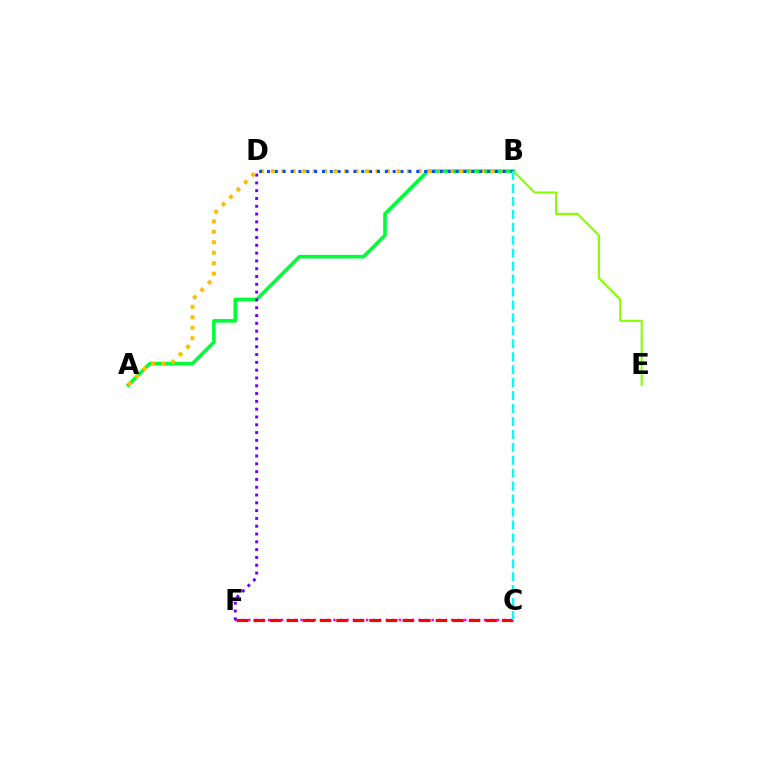{('C', 'F'): [{'color': '#ff00cf', 'line_style': 'dotted', 'thickness': 1.78}, {'color': '#ff0000', 'line_style': 'dashed', 'thickness': 2.25}], ('A', 'B'): [{'color': '#00ff39', 'line_style': 'solid', 'thickness': 2.61}, {'color': '#ffbd00', 'line_style': 'dotted', 'thickness': 2.85}], ('D', 'F'): [{'color': '#7200ff', 'line_style': 'dotted', 'thickness': 2.12}], ('B', 'E'): [{'color': '#84ff00', 'line_style': 'solid', 'thickness': 1.5}], ('B', 'D'): [{'color': '#004bff', 'line_style': 'dotted', 'thickness': 2.13}], ('B', 'C'): [{'color': '#00fff6', 'line_style': 'dashed', 'thickness': 1.76}]}